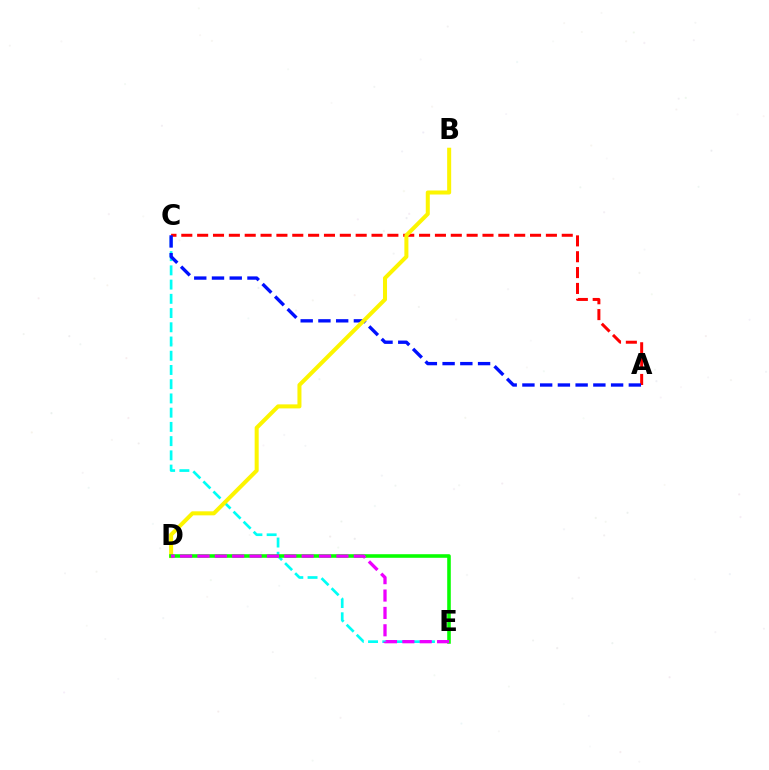{('A', 'C'): [{'color': '#ff0000', 'line_style': 'dashed', 'thickness': 2.15}, {'color': '#0010ff', 'line_style': 'dashed', 'thickness': 2.41}], ('C', 'E'): [{'color': '#00fff6', 'line_style': 'dashed', 'thickness': 1.93}], ('B', 'D'): [{'color': '#fcf500', 'line_style': 'solid', 'thickness': 2.89}], ('D', 'E'): [{'color': '#08ff00', 'line_style': 'solid', 'thickness': 2.58}, {'color': '#ee00ff', 'line_style': 'dashed', 'thickness': 2.36}]}